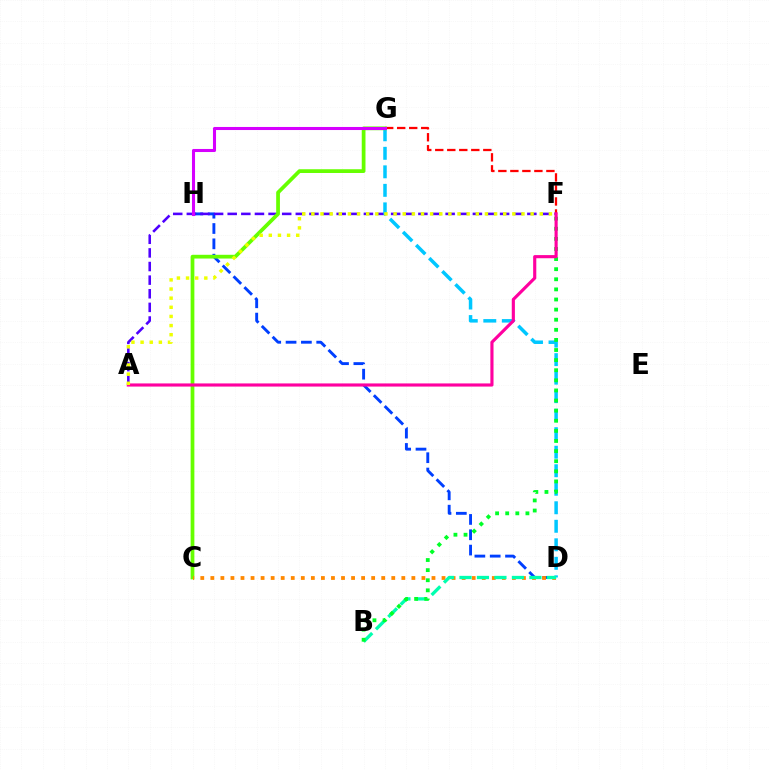{('F', 'G'): [{'color': '#ff0000', 'line_style': 'dashed', 'thickness': 1.63}], ('D', 'H'): [{'color': '#003fff', 'line_style': 'dashed', 'thickness': 2.08}], ('A', 'F'): [{'color': '#4f00ff', 'line_style': 'dashed', 'thickness': 1.85}, {'color': '#ff00a0', 'line_style': 'solid', 'thickness': 2.26}, {'color': '#eeff00', 'line_style': 'dotted', 'thickness': 2.48}], ('D', 'G'): [{'color': '#00c7ff', 'line_style': 'dashed', 'thickness': 2.52}], ('C', 'G'): [{'color': '#66ff00', 'line_style': 'solid', 'thickness': 2.7}], ('C', 'D'): [{'color': '#ff8800', 'line_style': 'dotted', 'thickness': 2.73}], ('B', 'D'): [{'color': '#00ffaf', 'line_style': 'dashed', 'thickness': 2.37}], ('G', 'H'): [{'color': '#d600ff', 'line_style': 'solid', 'thickness': 2.2}], ('B', 'F'): [{'color': '#00ff27', 'line_style': 'dotted', 'thickness': 2.75}]}